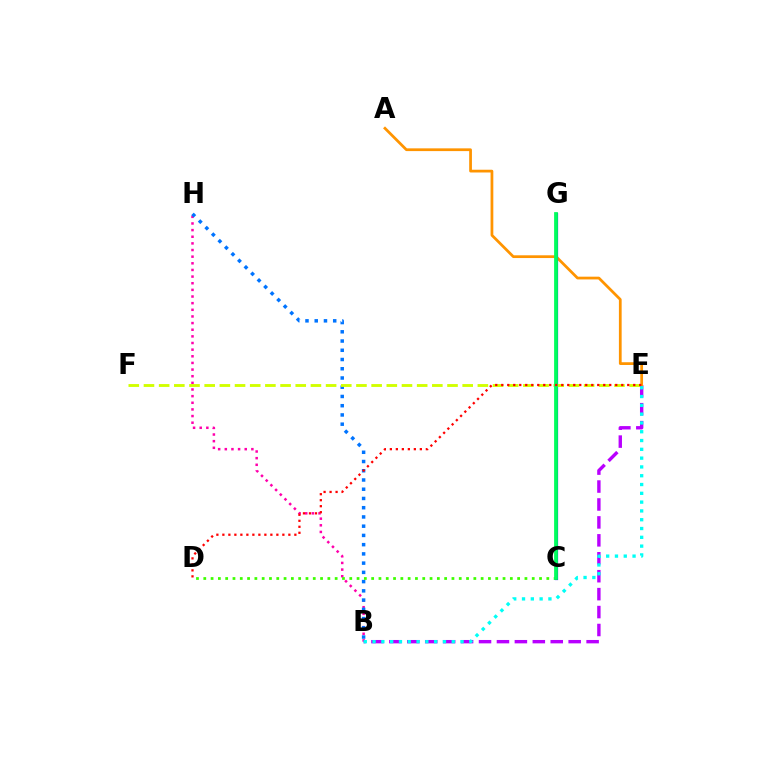{('B', 'H'): [{'color': '#ff00ac', 'line_style': 'dotted', 'thickness': 1.8}, {'color': '#0074ff', 'line_style': 'dotted', 'thickness': 2.51}], ('B', 'E'): [{'color': '#b900ff', 'line_style': 'dashed', 'thickness': 2.44}, {'color': '#00fff6', 'line_style': 'dotted', 'thickness': 2.39}], ('C', 'D'): [{'color': '#3dff00', 'line_style': 'dotted', 'thickness': 1.98}], ('A', 'E'): [{'color': '#ff9400', 'line_style': 'solid', 'thickness': 1.98}], ('C', 'G'): [{'color': '#2500ff', 'line_style': 'solid', 'thickness': 2.3}, {'color': '#00ff5c', 'line_style': 'solid', 'thickness': 2.7}], ('E', 'F'): [{'color': '#d1ff00', 'line_style': 'dashed', 'thickness': 2.06}], ('D', 'E'): [{'color': '#ff0000', 'line_style': 'dotted', 'thickness': 1.63}]}